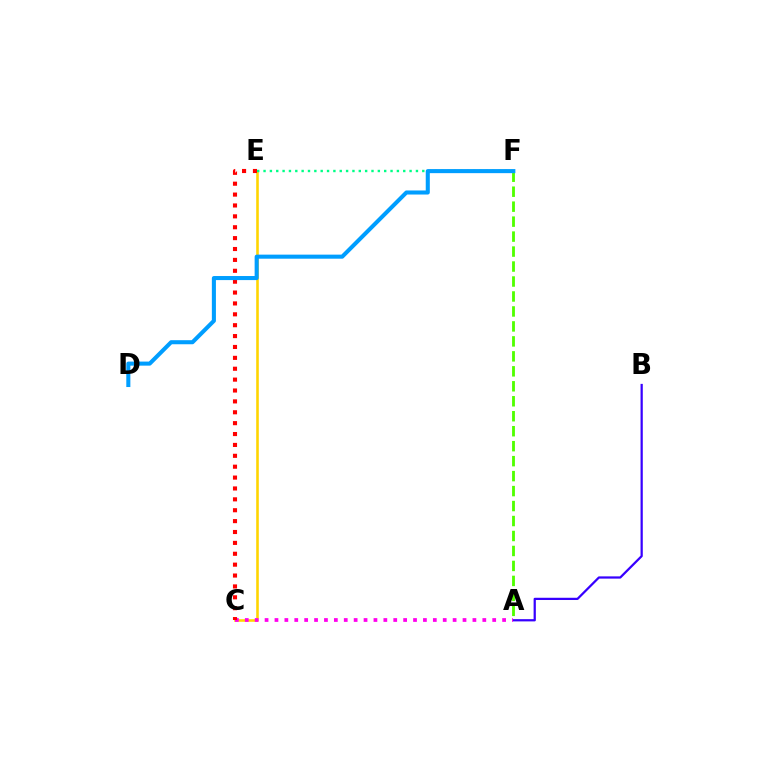{('C', 'E'): [{'color': '#ffd500', 'line_style': 'solid', 'thickness': 1.87}, {'color': '#ff0000', 'line_style': 'dotted', 'thickness': 2.96}], ('A', 'B'): [{'color': '#3700ff', 'line_style': 'solid', 'thickness': 1.61}], ('A', 'C'): [{'color': '#ff00ed', 'line_style': 'dotted', 'thickness': 2.69}], ('E', 'F'): [{'color': '#00ff86', 'line_style': 'dotted', 'thickness': 1.73}], ('A', 'F'): [{'color': '#4fff00', 'line_style': 'dashed', 'thickness': 2.03}], ('D', 'F'): [{'color': '#009eff', 'line_style': 'solid', 'thickness': 2.93}]}